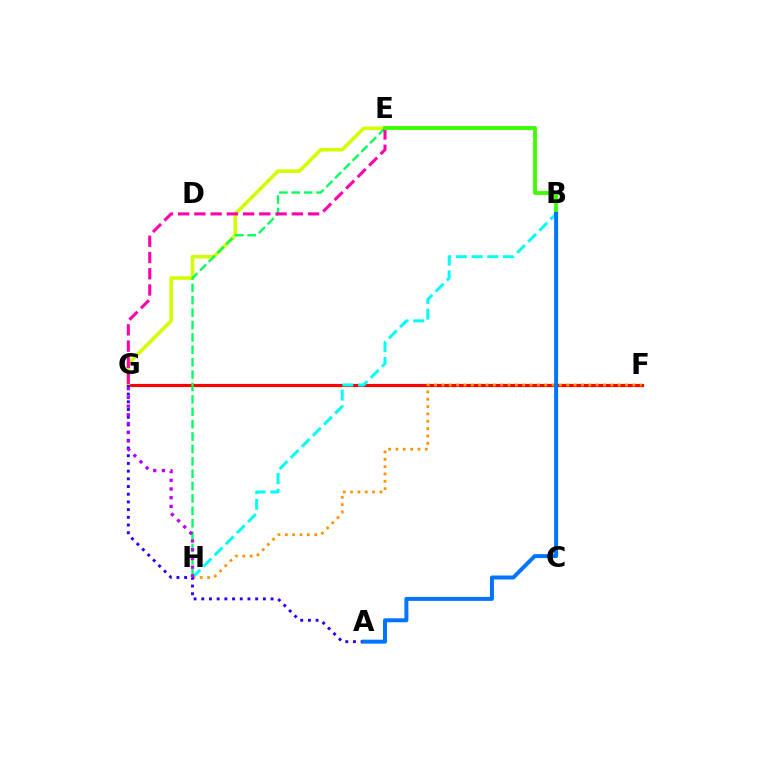{('F', 'G'): [{'color': '#ff0000', 'line_style': 'solid', 'thickness': 2.27}], ('B', 'H'): [{'color': '#00fff6', 'line_style': 'dashed', 'thickness': 2.13}], ('E', 'G'): [{'color': '#d1ff00', 'line_style': 'solid', 'thickness': 2.59}, {'color': '#ff00ac', 'line_style': 'dashed', 'thickness': 2.21}], ('F', 'H'): [{'color': '#ff9400', 'line_style': 'dotted', 'thickness': 2.0}], ('E', 'H'): [{'color': '#00ff5c', 'line_style': 'dashed', 'thickness': 1.68}], ('A', 'G'): [{'color': '#2500ff', 'line_style': 'dotted', 'thickness': 2.09}], ('G', 'H'): [{'color': '#b900ff', 'line_style': 'dotted', 'thickness': 2.36}], ('B', 'E'): [{'color': '#3dff00', 'line_style': 'solid', 'thickness': 2.78}], ('A', 'B'): [{'color': '#0074ff', 'line_style': 'solid', 'thickness': 2.85}]}